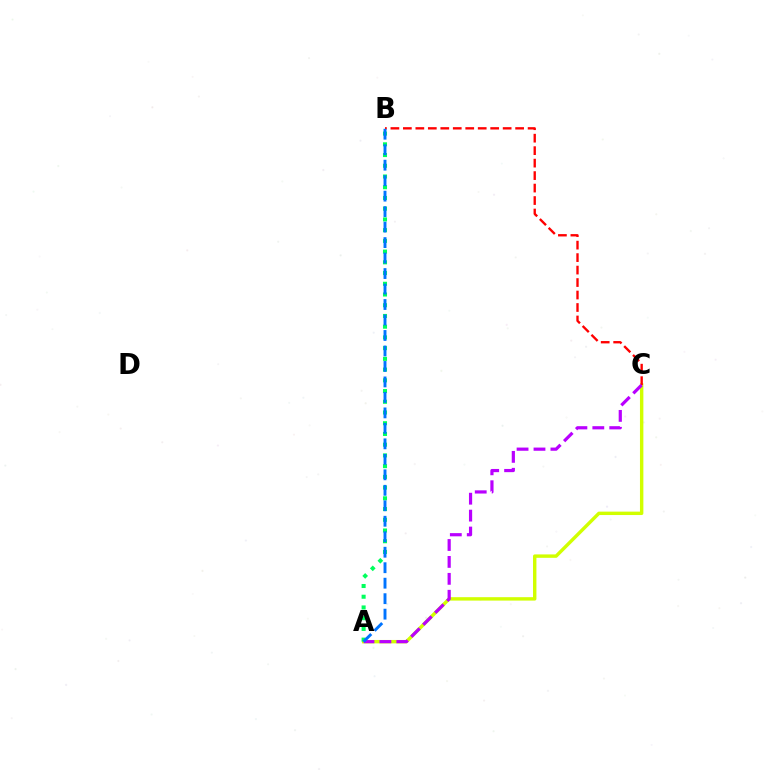{('A', 'C'): [{'color': '#d1ff00', 'line_style': 'solid', 'thickness': 2.46}, {'color': '#b900ff', 'line_style': 'dashed', 'thickness': 2.3}], ('B', 'C'): [{'color': '#ff0000', 'line_style': 'dashed', 'thickness': 1.69}], ('A', 'B'): [{'color': '#00ff5c', 'line_style': 'dotted', 'thickness': 2.91}, {'color': '#0074ff', 'line_style': 'dashed', 'thickness': 2.1}]}